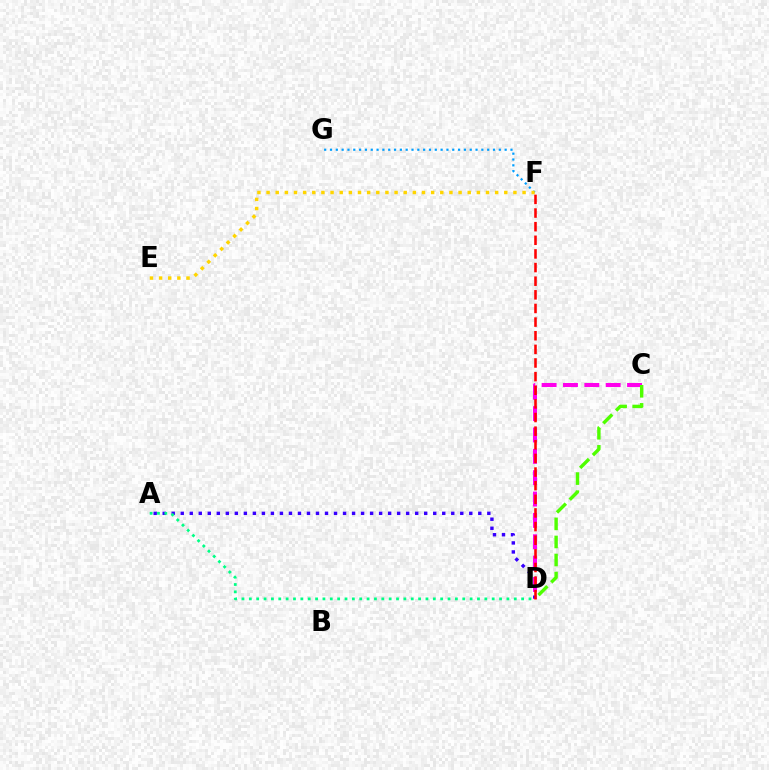{('A', 'D'): [{'color': '#3700ff', 'line_style': 'dotted', 'thickness': 2.45}, {'color': '#00ff86', 'line_style': 'dotted', 'thickness': 2.0}], ('F', 'G'): [{'color': '#009eff', 'line_style': 'dotted', 'thickness': 1.58}], ('C', 'D'): [{'color': '#ff00ed', 'line_style': 'dashed', 'thickness': 2.9}, {'color': '#4fff00', 'line_style': 'dashed', 'thickness': 2.45}], ('D', 'F'): [{'color': '#ff0000', 'line_style': 'dashed', 'thickness': 1.85}], ('E', 'F'): [{'color': '#ffd500', 'line_style': 'dotted', 'thickness': 2.48}]}